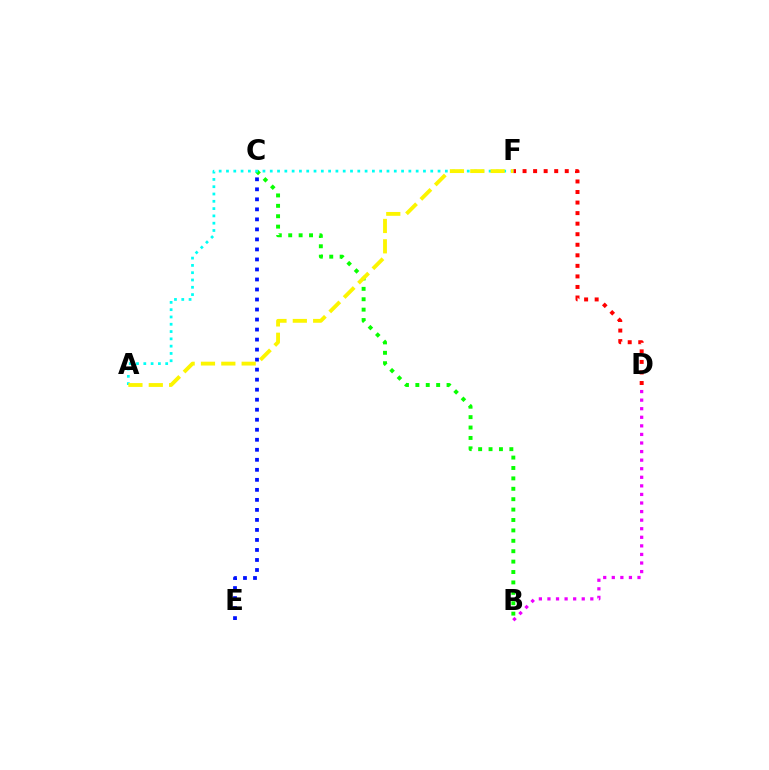{('C', 'E'): [{'color': '#0010ff', 'line_style': 'dotted', 'thickness': 2.72}], ('B', 'C'): [{'color': '#08ff00', 'line_style': 'dotted', 'thickness': 2.83}], ('D', 'F'): [{'color': '#ff0000', 'line_style': 'dotted', 'thickness': 2.87}], ('A', 'F'): [{'color': '#00fff6', 'line_style': 'dotted', 'thickness': 1.98}, {'color': '#fcf500', 'line_style': 'dashed', 'thickness': 2.76}], ('B', 'D'): [{'color': '#ee00ff', 'line_style': 'dotted', 'thickness': 2.33}]}